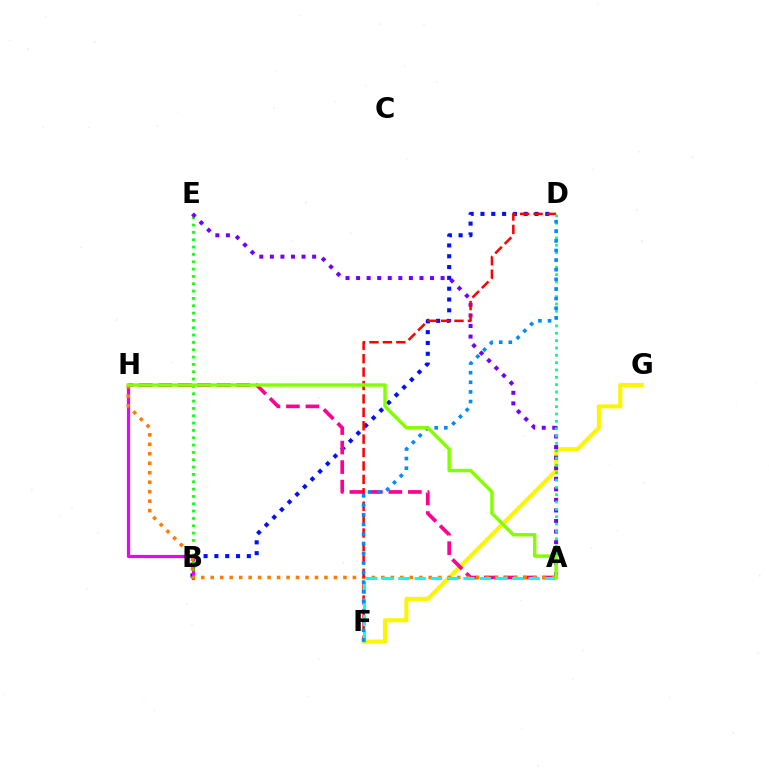{('B', 'D'): [{'color': '#0010ff', 'line_style': 'dotted', 'thickness': 2.94}], ('F', 'G'): [{'color': '#fcf500', 'line_style': 'solid', 'thickness': 2.95}], ('B', 'H'): [{'color': '#ee00ff', 'line_style': 'solid', 'thickness': 2.3}], ('B', 'E'): [{'color': '#08ff00', 'line_style': 'dotted', 'thickness': 1.99}], ('A', 'H'): [{'color': '#ff0094', 'line_style': 'dashed', 'thickness': 2.65}, {'color': '#ff7c00', 'line_style': 'dotted', 'thickness': 2.58}, {'color': '#84ff00', 'line_style': 'solid', 'thickness': 2.48}], ('A', 'E'): [{'color': '#7200ff', 'line_style': 'dotted', 'thickness': 2.87}], ('D', 'F'): [{'color': '#ff0000', 'line_style': 'dashed', 'thickness': 1.82}, {'color': '#008cff', 'line_style': 'dotted', 'thickness': 2.61}], ('A', 'D'): [{'color': '#00ff74', 'line_style': 'dotted', 'thickness': 1.99}], ('A', 'F'): [{'color': '#00fff6', 'line_style': 'dashed', 'thickness': 2.21}]}